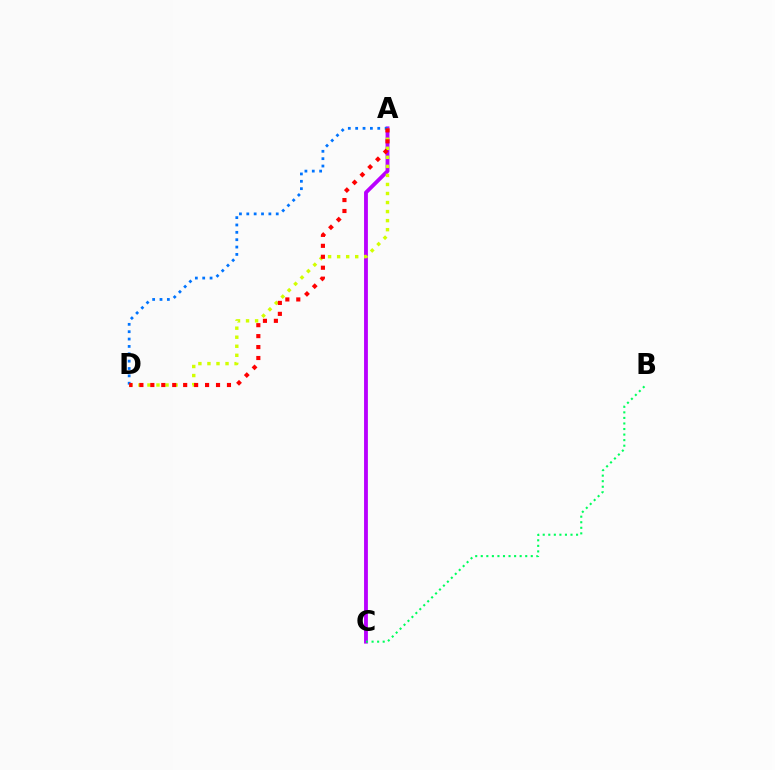{('A', 'C'): [{'color': '#b900ff', 'line_style': 'solid', 'thickness': 2.76}], ('A', 'D'): [{'color': '#d1ff00', 'line_style': 'dotted', 'thickness': 2.46}, {'color': '#0074ff', 'line_style': 'dotted', 'thickness': 2.0}, {'color': '#ff0000', 'line_style': 'dotted', 'thickness': 2.97}], ('B', 'C'): [{'color': '#00ff5c', 'line_style': 'dotted', 'thickness': 1.51}]}